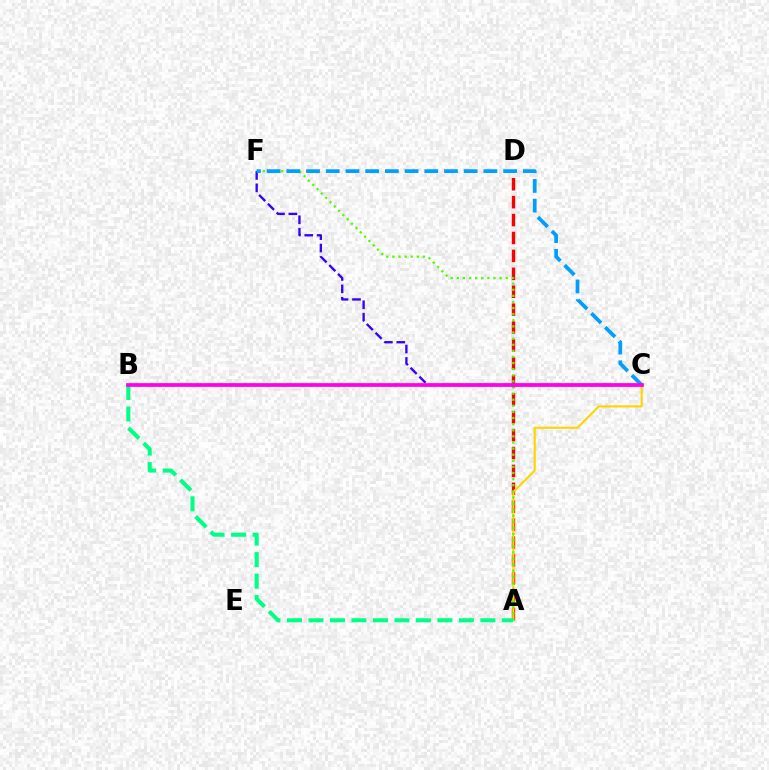{('A', 'D'): [{'color': '#ff0000', 'line_style': 'dashed', 'thickness': 2.43}], ('A', 'C'): [{'color': '#ffd500', 'line_style': 'solid', 'thickness': 1.53}], ('A', 'F'): [{'color': '#4fff00', 'line_style': 'dotted', 'thickness': 1.66}], ('C', 'F'): [{'color': '#3700ff', 'line_style': 'dashed', 'thickness': 1.69}, {'color': '#009eff', 'line_style': 'dashed', 'thickness': 2.68}], ('A', 'B'): [{'color': '#00ff86', 'line_style': 'dashed', 'thickness': 2.92}], ('B', 'C'): [{'color': '#ff00ed', 'line_style': 'solid', 'thickness': 2.68}]}